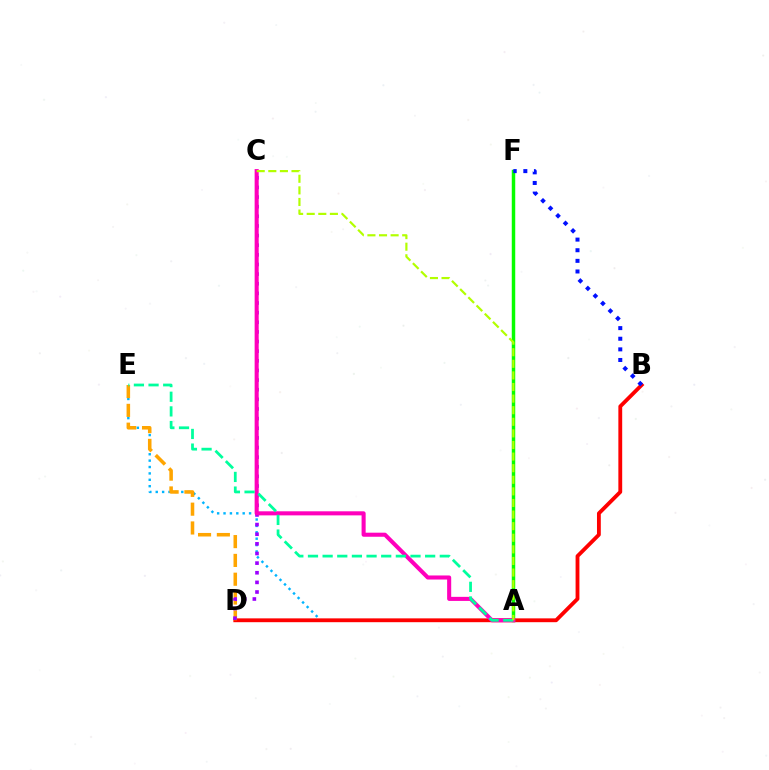{('A', 'E'): [{'color': '#00b5ff', 'line_style': 'dotted', 'thickness': 1.74}, {'color': '#00ff9d', 'line_style': 'dashed', 'thickness': 1.99}], ('B', 'D'): [{'color': '#ff0000', 'line_style': 'solid', 'thickness': 2.76}], ('D', 'E'): [{'color': '#ffa500', 'line_style': 'dashed', 'thickness': 2.55}], ('C', 'D'): [{'color': '#9b00ff', 'line_style': 'dotted', 'thickness': 2.62}], ('A', 'F'): [{'color': '#08ff00', 'line_style': 'solid', 'thickness': 2.49}], ('A', 'C'): [{'color': '#ff00bd', 'line_style': 'solid', 'thickness': 2.93}, {'color': '#b3ff00', 'line_style': 'dashed', 'thickness': 1.58}], ('B', 'F'): [{'color': '#0010ff', 'line_style': 'dotted', 'thickness': 2.89}]}